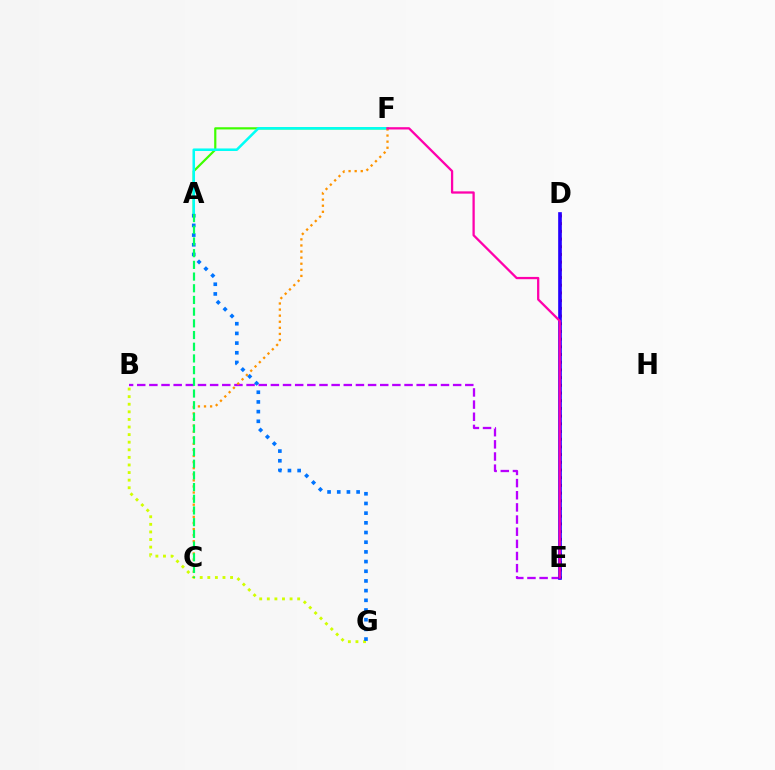{('D', 'E'): [{'color': '#ff0000', 'line_style': 'dotted', 'thickness': 2.09}, {'color': '#2500ff', 'line_style': 'solid', 'thickness': 2.64}], ('B', 'G'): [{'color': '#d1ff00', 'line_style': 'dotted', 'thickness': 2.06}], ('B', 'E'): [{'color': '#b900ff', 'line_style': 'dashed', 'thickness': 1.65}], ('A', 'F'): [{'color': '#3dff00', 'line_style': 'solid', 'thickness': 1.58}, {'color': '#00fff6', 'line_style': 'solid', 'thickness': 1.83}], ('A', 'G'): [{'color': '#0074ff', 'line_style': 'dotted', 'thickness': 2.63}], ('C', 'F'): [{'color': '#ff9400', 'line_style': 'dotted', 'thickness': 1.65}], ('E', 'F'): [{'color': '#ff00ac', 'line_style': 'solid', 'thickness': 1.64}], ('A', 'C'): [{'color': '#00ff5c', 'line_style': 'dashed', 'thickness': 1.59}]}